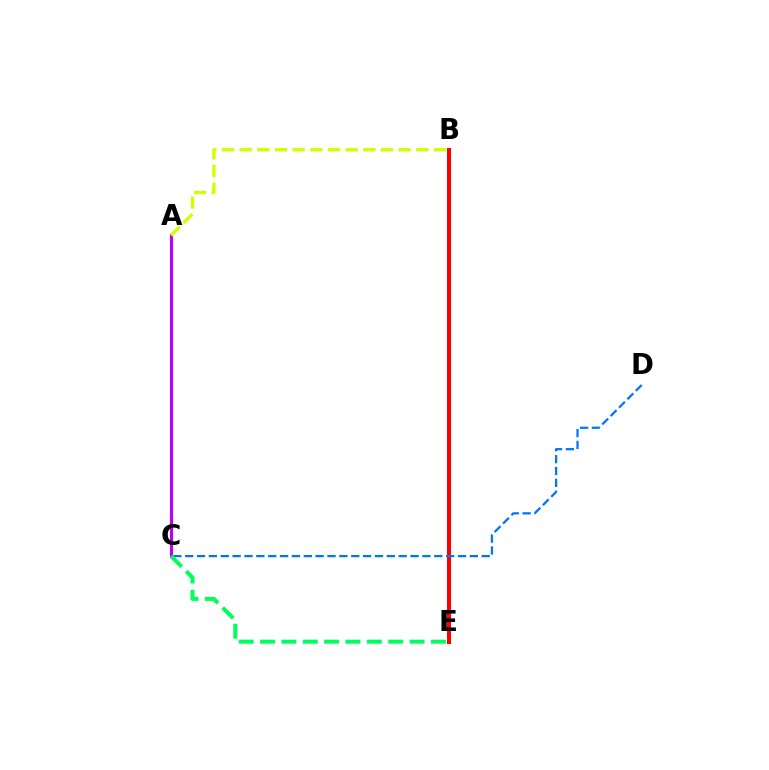{('A', 'C'): [{'color': '#b900ff', 'line_style': 'solid', 'thickness': 2.24}], ('B', 'E'): [{'color': '#ff0000', 'line_style': 'solid', 'thickness': 2.9}], ('C', 'D'): [{'color': '#0074ff', 'line_style': 'dashed', 'thickness': 1.61}], ('C', 'E'): [{'color': '#00ff5c', 'line_style': 'dashed', 'thickness': 2.9}], ('A', 'B'): [{'color': '#d1ff00', 'line_style': 'dashed', 'thickness': 2.4}]}